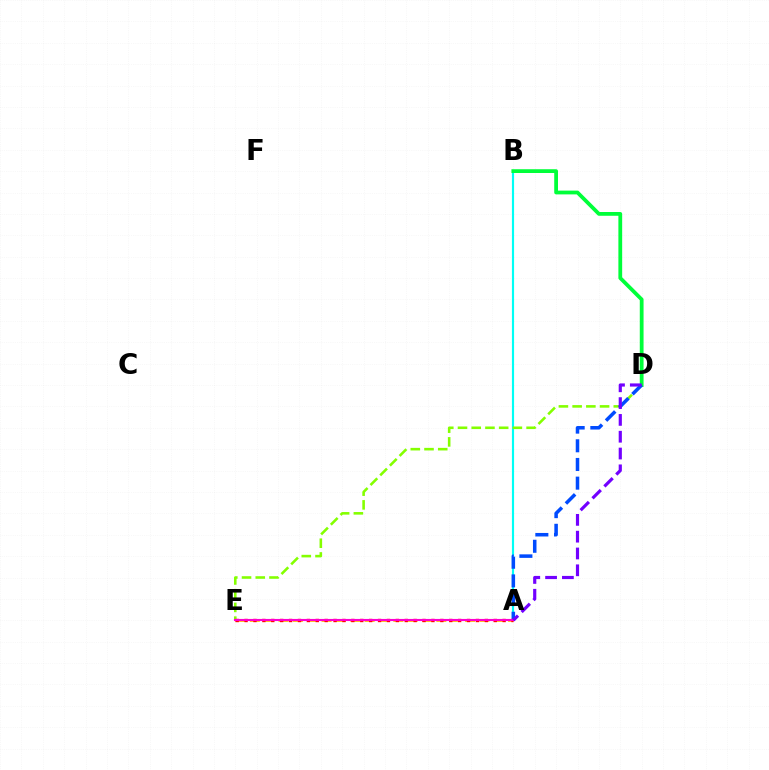{('A', 'B'): [{'color': '#00fff6', 'line_style': 'solid', 'thickness': 1.55}], ('D', 'E'): [{'color': '#84ff00', 'line_style': 'dashed', 'thickness': 1.86}], ('A', 'E'): [{'color': '#ffbd00', 'line_style': 'dashed', 'thickness': 1.95}, {'color': '#ff0000', 'line_style': 'dotted', 'thickness': 2.42}, {'color': '#ff00cf', 'line_style': 'solid', 'thickness': 1.53}], ('B', 'D'): [{'color': '#00ff39', 'line_style': 'solid', 'thickness': 2.72}], ('A', 'D'): [{'color': '#004bff', 'line_style': 'dashed', 'thickness': 2.54}, {'color': '#7200ff', 'line_style': 'dashed', 'thickness': 2.28}]}